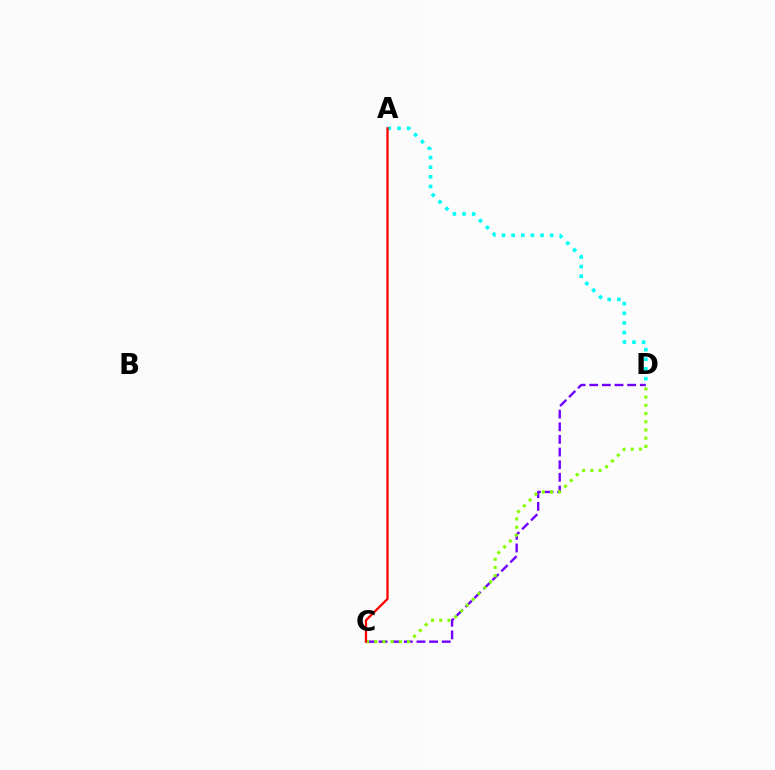{('C', 'D'): [{'color': '#7200ff', 'line_style': 'dashed', 'thickness': 1.72}, {'color': '#84ff00', 'line_style': 'dotted', 'thickness': 2.23}], ('A', 'D'): [{'color': '#00fff6', 'line_style': 'dotted', 'thickness': 2.62}], ('A', 'C'): [{'color': '#ff0000', 'line_style': 'solid', 'thickness': 1.65}]}